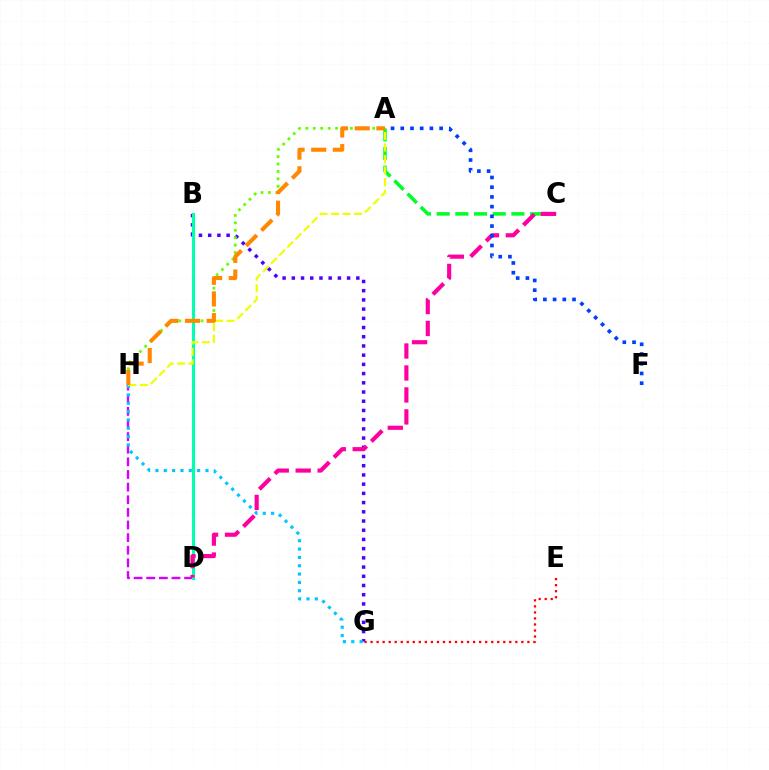{('D', 'H'): [{'color': '#d600ff', 'line_style': 'dashed', 'thickness': 1.71}], ('B', 'G'): [{'color': '#4f00ff', 'line_style': 'dotted', 'thickness': 2.5}], ('E', 'G'): [{'color': '#ff0000', 'line_style': 'dotted', 'thickness': 1.64}], ('G', 'H'): [{'color': '#00c7ff', 'line_style': 'dotted', 'thickness': 2.27}], ('A', 'H'): [{'color': '#66ff00', 'line_style': 'dotted', 'thickness': 2.02}, {'color': '#eeff00', 'line_style': 'dashed', 'thickness': 1.57}, {'color': '#ff8800', 'line_style': 'dashed', 'thickness': 2.94}], ('A', 'C'): [{'color': '#00ff27', 'line_style': 'dashed', 'thickness': 2.54}], ('B', 'D'): [{'color': '#00ffaf', 'line_style': 'solid', 'thickness': 2.23}], ('C', 'D'): [{'color': '#ff00a0', 'line_style': 'dashed', 'thickness': 2.98}], ('A', 'F'): [{'color': '#003fff', 'line_style': 'dotted', 'thickness': 2.64}]}